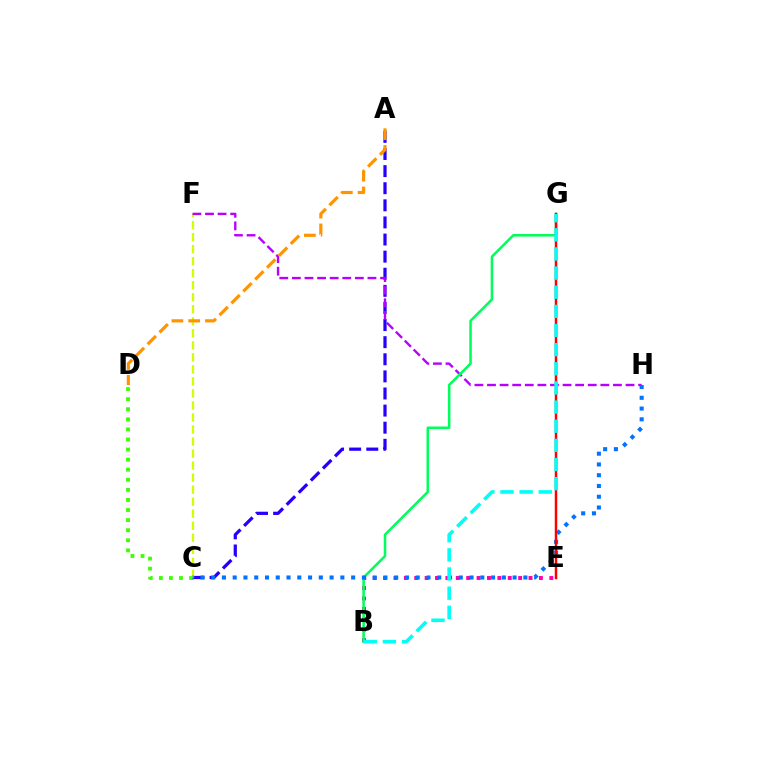{('A', 'C'): [{'color': '#2500ff', 'line_style': 'dashed', 'thickness': 2.32}], ('C', 'D'): [{'color': '#3dff00', 'line_style': 'dotted', 'thickness': 2.74}], ('C', 'F'): [{'color': '#d1ff00', 'line_style': 'dashed', 'thickness': 1.63}], ('B', 'E'): [{'color': '#ff00ac', 'line_style': 'dotted', 'thickness': 2.82}], ('F', 'H'): [{'color': '#b900ff', 'line_style': 'dashed', 'thickness': 1.71}], ('B', 'G'): [{'color': '#00ff5c', 'line_style': 'solid', 'thickness': 1.84}, {'color': '#00fff6', 'line_style': 'dashed', 'thickness': 2.6}], ('C', 'H'): [{'color': '#0074ff', 'line_style': 'dotted', 'thickness': 2.93}], ('E', 'G'): [{'color': '#ff0000', 'line_style': 'solid', 'thickness': 1.79}], ('A', 'D'): [{'color': '#ff9400', 'line_style': 'dashed', 'thickness': 2.28}]}